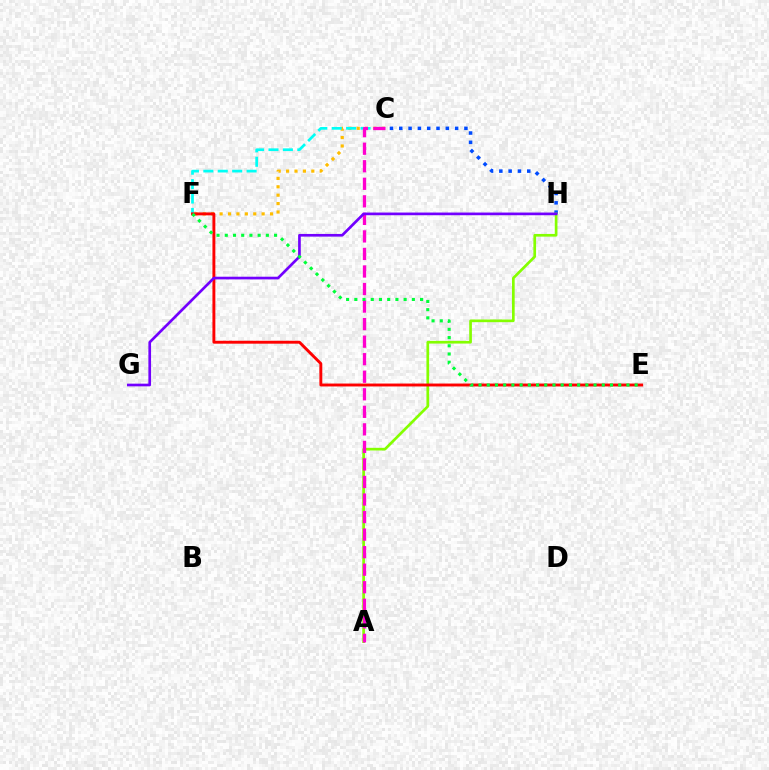{('C', 'F'): [{'color': '#ffbd00', 'line_style': 'dotted', 'thickness': 2.28}, {'color': '#00fff6', 'line_style': 'dashed', 'thickness': 1.96}], ('C', 'H'): [{'color': '#004bff', 'line_style': 'dotted', 'thickness': 2.53}], ('A', 'H'): [{'color': '#84ff00', 'line_style': 'solid', 'thickness': 1.93}], ('A', 'C'): [{'color': '#ff00cf', 'line_style': 'dashed', 'thickness': 2.38}], ('E', 'F'): [{'color': '#ff0000', 'line_style': 'solid', 'thickness': 2.09}, {'color': '#00ff39', 'line_style': 'dotted', 'thickness': 2.23}], ('G', 'H'): [{'color': '#7200ff', 'line_style': 'solid', 'thickness': 1.93}]}